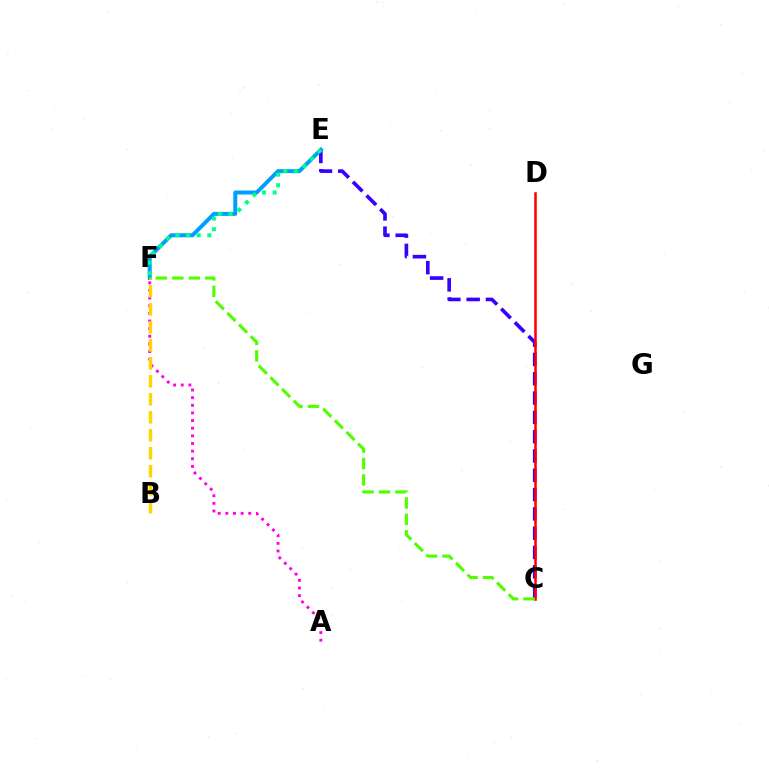{('C', 'E'): [{'color': '#3700ff', 'line_style': 'dashed', 'thickness': 2.62}], ('E', 'F'): [{'color': '#009eff', 'line_style': 'solid', 'thickness': 2.86}, {'color': '#00ff86', 'line_style': 'dotted', 'thickness': 2.89}], ('A', 'F'): [{'color': '#ff00ed', 'line_style': 'dotted', 'thickness': 2.08}], ('C', 'D'): [{'color': '#ff0000', 'line_style': 'solid', 'thickness': 1.83}], ('C', 'F'): [{'color': '#4fff00', 'line_style': 'dashed', 'thickness': 2.23}], ('B', 'F'): [{'color': '#ffd500', 'line_style': 'dashed', 'thickness': 2.44}]}